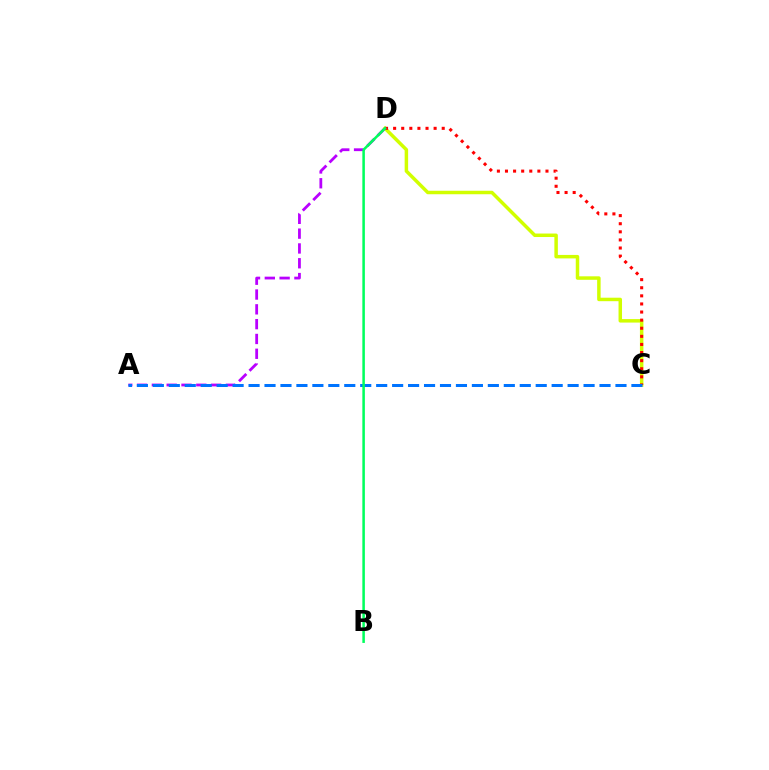{('A', 'D'): [{'color': '#b900ff', 'line_style': 'dashed', 'thickness': 2.01}], ('C', 'D'): [{'color': '#d1ff00', 'line_style': 'solid', 'thickness': 2.51}, {'color': '#ff0000', 'line_style': 'dotted', 'thickness': 2.2}], ('A', 'C'): [{'color': '#0074ff', 'line_style': 'dashed', 'thickness': 2.17}], ('B', 'D'): [{'color': '#00ff5c', 'line_style': 'solid', 'thickness': 1.82}]}